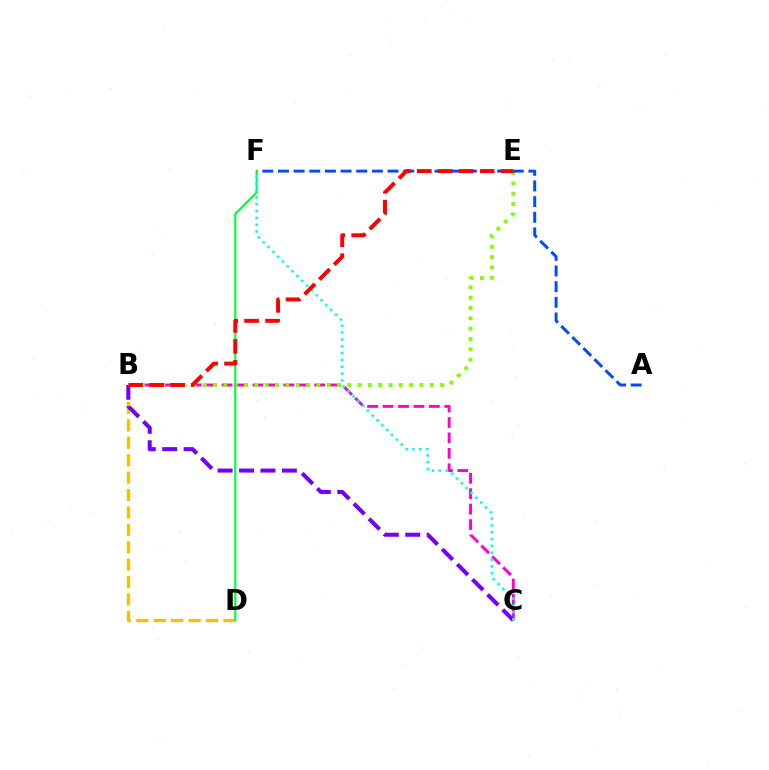{('B', 'D'): [{'color': '#ffbd00', 'line_style': 'dashed', 'thickness': 2.37}], ('B', 'C'): [{'color': '#ff00cf', 'line_style': 'dashed', 'thickness': 2.1}, {'color': '#7200ff', 'line_style': 'dashed', 'thickness': 2.91}], ('B', 'E'): [{'color': '#84ff00', 'line_style': 'dotted', 'thickness': 2.8}, {'color': '#ff0000', 'line_style': 'dashed', 'thickness': 2.85}], ('A', 'F'): [{'color': '#004bff', 'line_style': 'dashed', 'thickness': 2.13}], ('D', 'F'): [{'color': '#00ff39', 'line_style': 'solid', 'thickness': 1.54}], ('C', 'F'): [{'color': '#00fff6', 'line_style': 'dotted', 'thickness': 1.85}]}